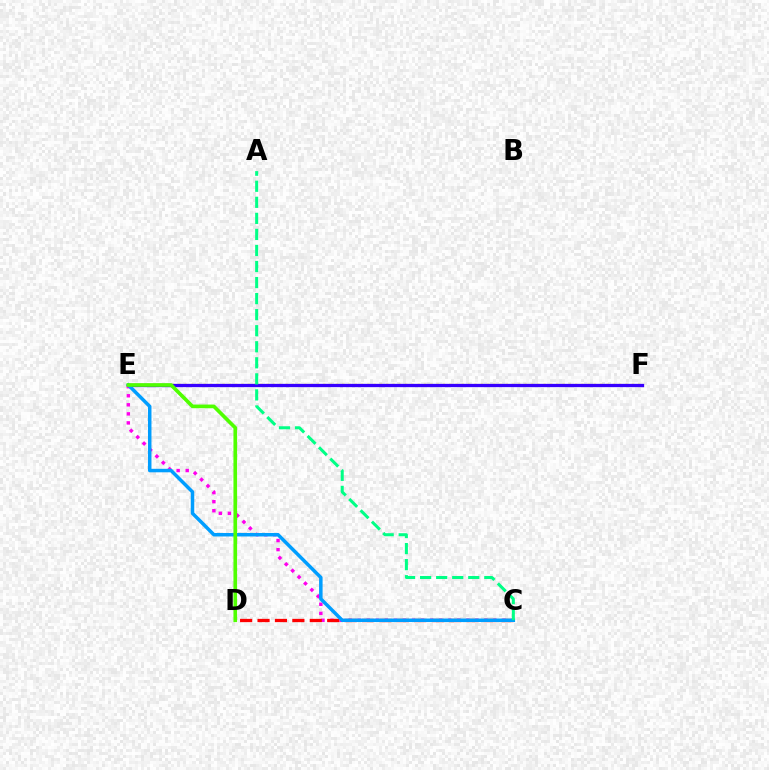{('E', 'F'): [{'color': '#ffd500', 'line_style': 'dotted', 'thickness': 1.71}, {'color': '#3700ff', 'line_style': 'solid', 'thickness': 2.37}], ('C', 'E'): [{'color': '#ff00ed', 'line_style': 'dotted', 'thickness': 2.46}, {'color': '#009eff', 'line_style': 'solid', 'thickness': 2.52}], ('C', 'D'): [{'color': '#ff0000', 'line_style': 'dashed', 'thickness': 2.37}], ('D', 'E'): [{'color': '#4fff00', 'line_style': 'solid', 'thickness': 2.64}], ('A', 'C'): [{'color': '#00ff86', 'line_style': 'dashed', 'thickness': 2.18}]}